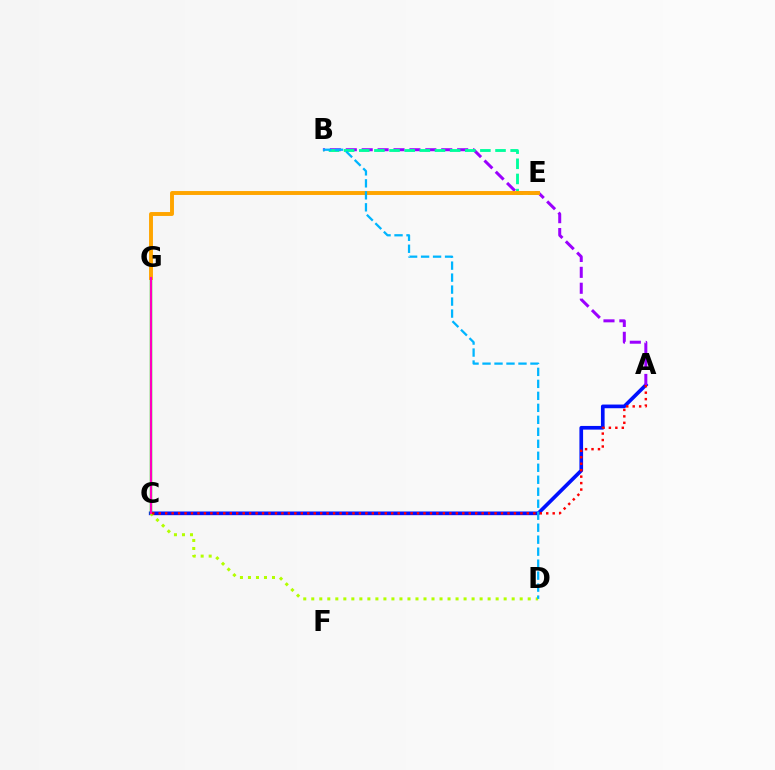{('A', 'C'): [{'color': '#0010ff', 'line_style': 'solid', 'thickness': 2.64}, {'color': '#ff0000', 'line_style': 'dotted', 'thickness': 1.75}], ('A', 'B'): [{'color': '#9b00ff', 'line_style': 'dashed', 'thickness': 2.16}], ('C', 'D'): [{'color': '#b3ff00', 'line_style': 'dotted', 'thickness': 2.18}], ('C', 'G'): [{'color': '#08ff00', 'line_style': 'solid', 'thickness': 1.75}, {'color': '#ff00bd', 'line_style': 'solid', 'thickness': 1.53}], ('B', 'E'): [{'color': '#00ff9d', 'line_style': 'dashed', 'thickness': 2.06}], ('E', 'G'): [{'color': '#ffa500', 'line_style': 'solid', 'thickness': 2.82}], ('B', 'D'): [{'color': '#00b5ff', 'line_style': 'dashed', 'thickness': 1.63}]}